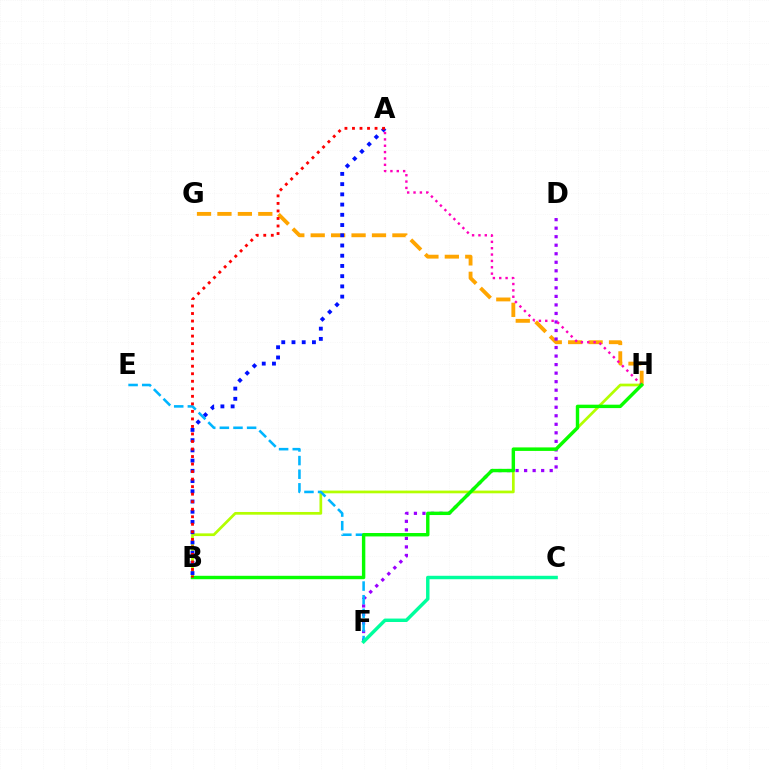{('B', 'H'): [{'color': '#b3ff00', 'line_style': 'solid', 'thickness': 1.96}, {'color': '#08ff00', 'line_style': 'solid', 'thickness': 2.46}], ('G', 'H'): [{'color': '#ffa500', 'line_style': 'dashed', 'thickness': 2.77}], ('A', 'B'): [{'color': '#0010ff', 'line_style': 'dotted', 'thickness': 2.78}, {'color': '#ff0000', 'line_style': 'dotted', 'thickness': 2.05}], ('D', 'F'): [{'color': '#9b00ff', 'line_style': 'dotted', 'thickness': 2.32}], ('A', 'H'): [{'color': '#ff00bd', 'line_style': 'dotted', 'thickness': 1.73}], ('E', 'F'): [{'color': '#00b5ff', 'line_style': 'dashed', 'thickness': 1.85}], ('C', 'F'): [{'color': '#00ff9d', 'line_style': 'solid', 'thickness': 2.48}]}